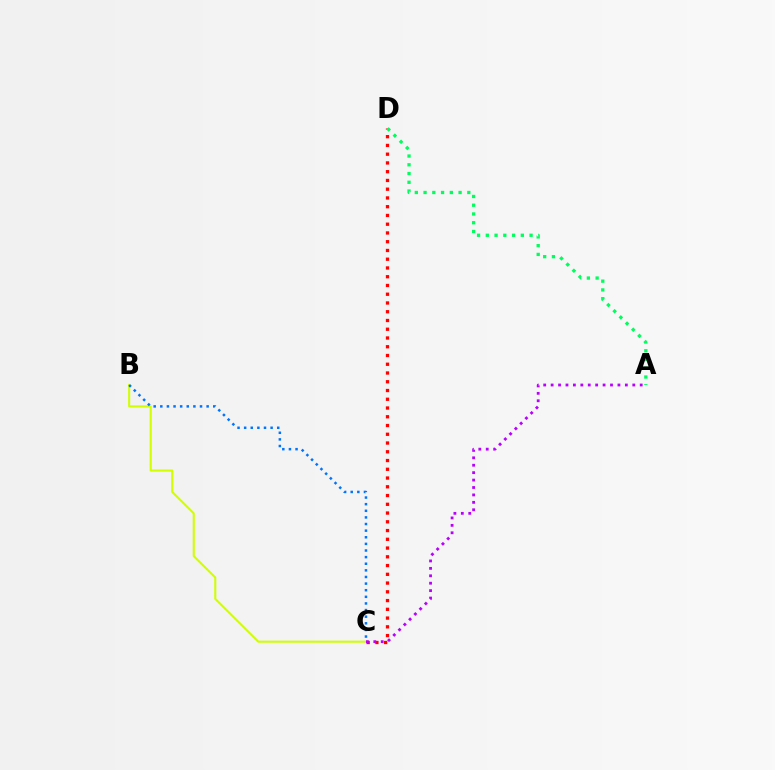{('C', 'D'): [{'color': '#ff0000', 'line_style': 'dotted', 'thickness': 2.38}], ('B', 'C'): [{'color': '#d1ff00', 'line_style': 'solid', 'thickness': 1.51}, {'color': '#0074ff', 'line_style': 'dotted', 'thickness': 1.8}], ('A', 'D'): [{'color': '#00ff5c', 'line_style': 'dotted', 'thickness': 2.38}], ('A', 'C'): [{'color': '#b900ff', 'line_style': 'dotted', 'thickness': 2.02}]}